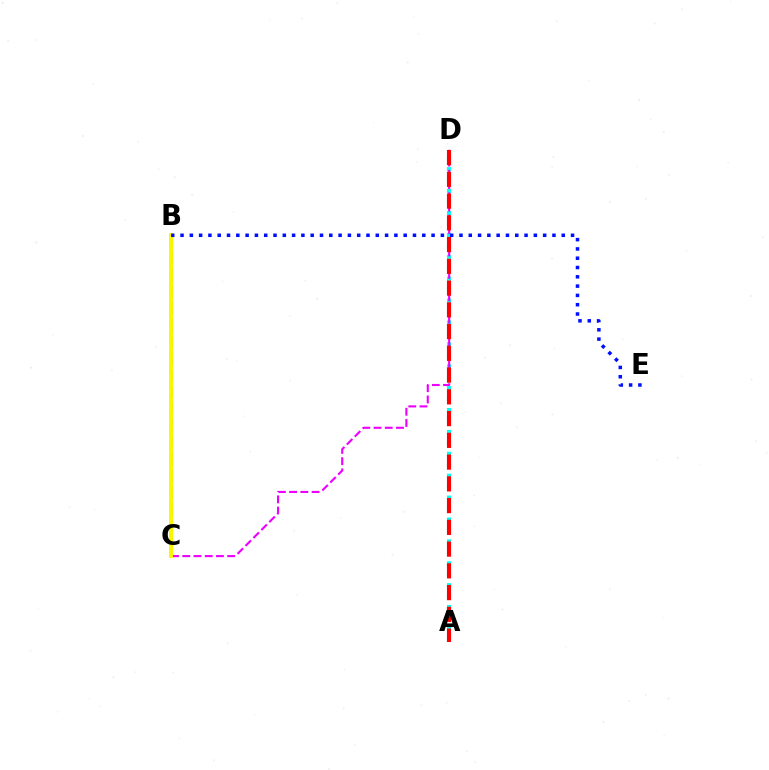{('A', 'D'): [{'color': '#00fff6', 'line_style': 'dotted', 'thickness': 2.97}, {'color': '#ff0000', 'line_style': 'dashed', 'thickness': 2.95}], ('C', 'D'): [{'color': '#ee00ff', 'line_style': 'dashed', 'thickness': 1.53}], ('B', 'C'): [{'color': '#08ff00', 'line_style': 'dashed', 'thickness': 2.28}, {'color': '#fcf500', 'line_style': 'solid', 'thickness': 2.83}], ('B', 'E'): [{'color': '#0010ff', 'line_style': 'dotted', 'thickness': 2.53}]}